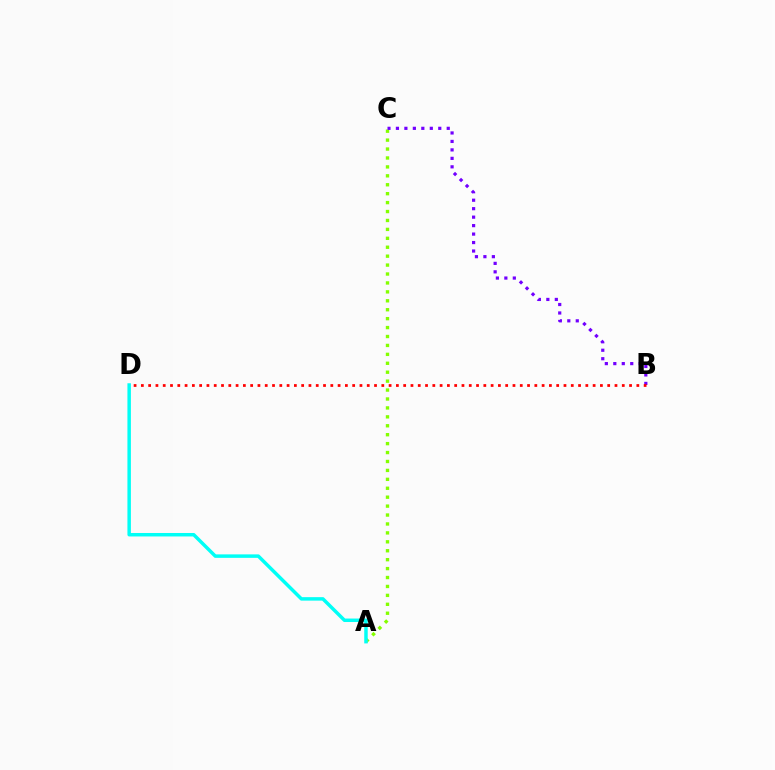{('A', 'C'): [{'color': '#84ff00', 'line_style': 'dotted', 'thickness': 2.43}], ('A', 'D'): [{'color': '#00fff6', 'line_style': 'solid', 'thickness': 2.5}], ('B', 'C'): [{'color': '#7200ff', 'line_style': 'dotted', 'thickness': 2.3}], ('B', 'D'): [{'color': '#ff0000', 'line_style': 'dotted', 'thickness': 1.98}]}